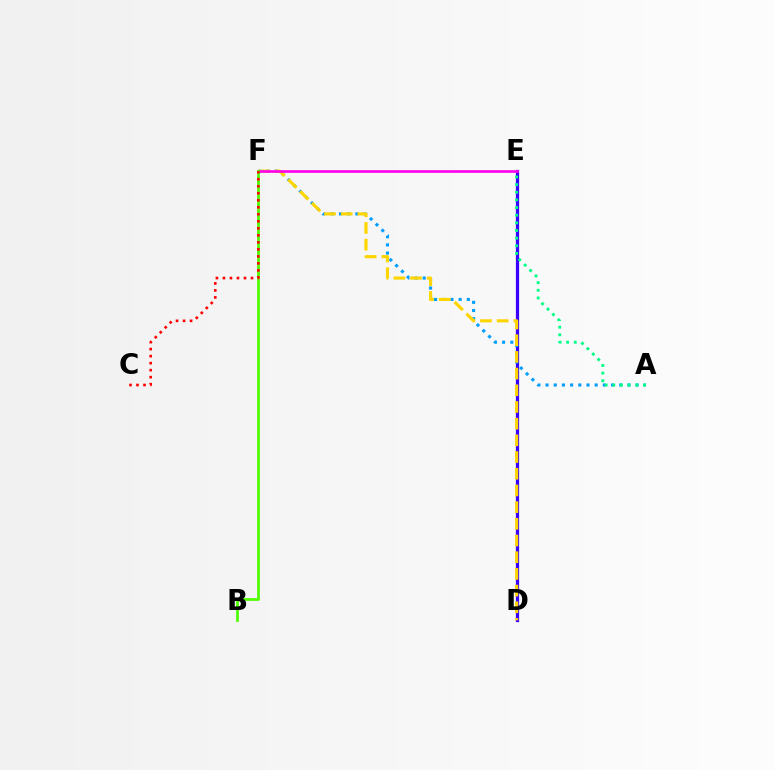{('D', 'E'): [{'color': '#3700ff', 'line_style': 'solid', 'thickness': 2.32}], ('A', 'F'): [{'color': '#009eff', 'line_style': 'dotted', 'thickness': 2.22}], ('D', 'F'): [{'color': '#ffd500', 'line_style': 'dashed', 'thickness': 2.27}], ('E', 'F'): [{'color': '#ff00ed', 'line_style': 'solid', 'thickness': 1.91}], ('B', 'F'): [{'color': '#4fff00', 'line_style': 'solid', 'thickness': 1.99}], ('C', 'F'): [{'color': '#ff0000', 'line_style': 'dotted', 'thickness': 1.9}], ('A', 'E'): [{'color': '#00ff86', 'line_style': 'dotted', 'thickness': 2.08}]}